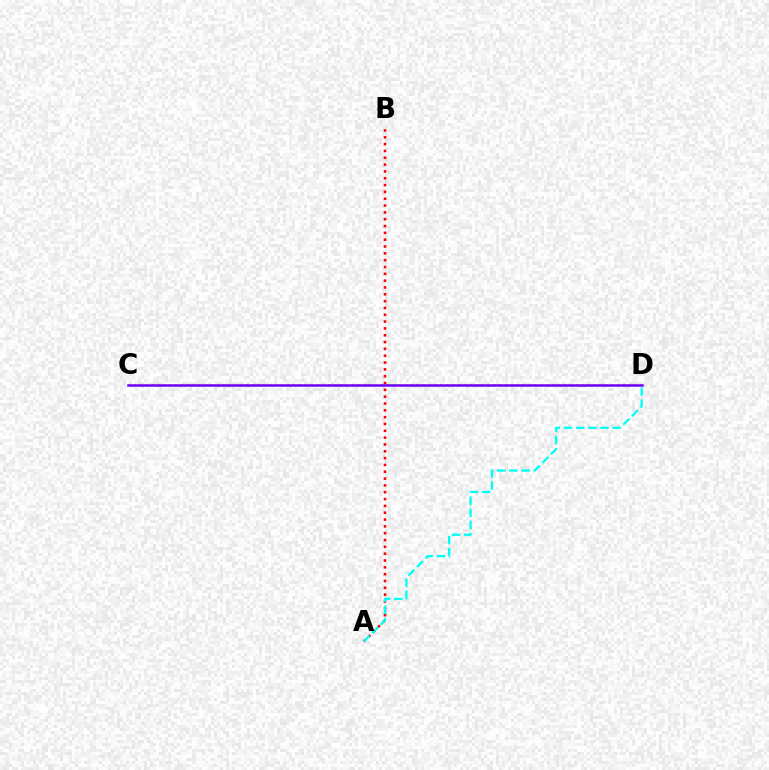{('A', 'B'): [{'color': '#ff0000', 'line_style': 'dotted', 'thickness': 1.85}], ('C', 'D'): [{'color': '#84ff00', 'line_style': 'dotted', 'thickness': 1.6}, {'color': '#7200ff', 'line_style': 'solid', 'thickness': 1.81}], ('A', 'D'): [{'color': '#00fff6', 'line_style': 'dashed', 'thickness': 1.65}]}